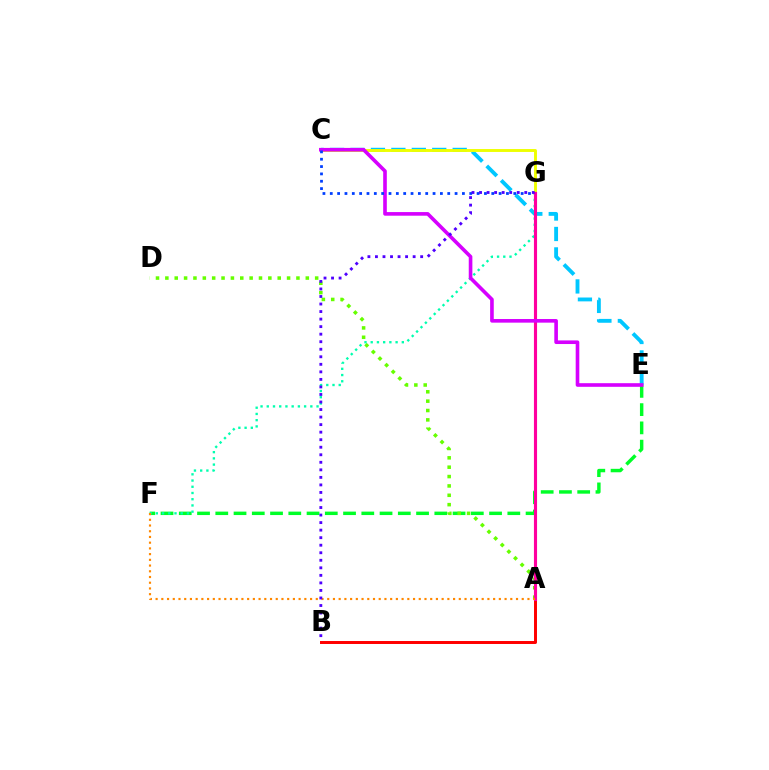{('E', 'F'): [{'color': '#00ff27', 'line_style': 'dashed', 'thickness': 2.48}], ('A', 'B'): [{'color': '#ff0000', 'line_style': 'solid', 'thickness': 2.14}], ('A', 'D'): [{'color': '#66ff00', 'line_style': 'dotted', 'thickness': 2.54}], ('C', 'E'): [{'color': '#00c7ff', 'line_style': 'dashed', 'thickness': 2.78}, {'color': '#d600ff', 'line_style': 'solid', 'thickness': 2.61}], ('C', 'G'): [{'color': '#eeff00', 'line_style': 'solid', 'thickness': 2.09}, {'color': '#003fff', 'line_style': 'dotted', 'thickness': 1.99}], ('F', 'G'): [{'color': '#00ffaf', 'line_style': 'dotted', 'thickness': 1.69}], ('A', 'G'): [{'color': '#ff00a0', 'line_style': 'solid', 'thickness': 2.25}], ('A', 'F'): [{'color': '#ff8800', 'line_style': 'dotted', 'thickness': 1.55}], ('B', 'G'): [{'color': '#4f00ff', 'line_style': 'dotted', 'thickness': 2.05}]}